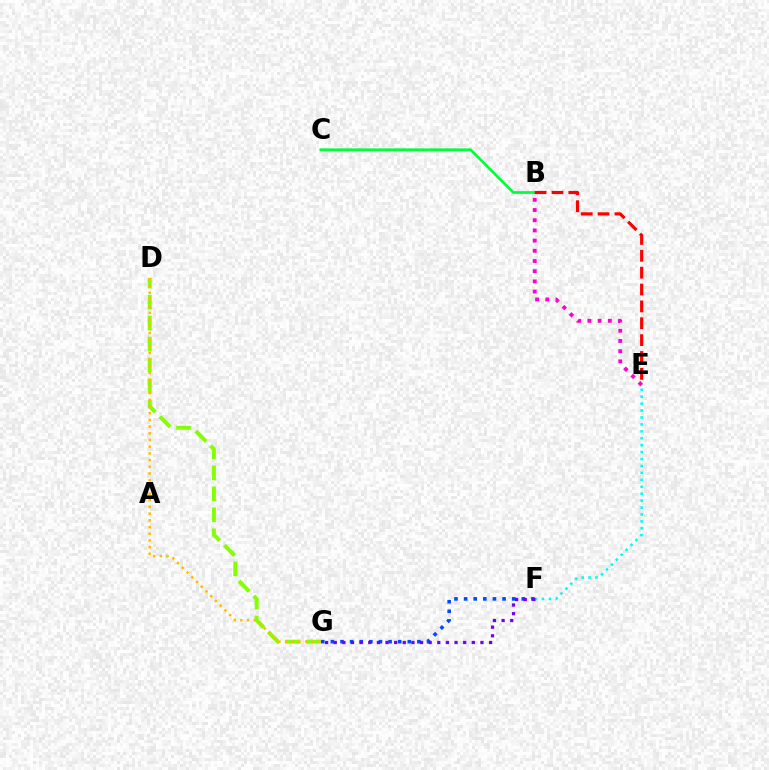{('B', 'C'): [{'color': '#00ff39', 'line_style': 'solid', 'thickness': 1.95}], ('D', 'G'): [{'color': '#84ff00', 'line_style': 'dashed', 'thickness': 2.85}, {'color': '#ffbd00', 'line_style': 'dotted', 'thickness': 1.82}], ('B', 'E'): [{'color': '#ff00cf', 'line_style': 'dotted', 'thickness': 2.77}, {'color': '#ff0000', 'line_style': 'dashed', 'thickness': 2.29}], ('F', 'G'): [{'color': '#004bff', 'line_style': 'dotted', 'thickness': 2.61}, {'color': '#7200ff', 'line_style': 'dotted', 'thickness': 2.34}], ('E', 'F'): [{'color': '#00fff6', 'line_style': 'dotted', 'thickness': 1.88}]}